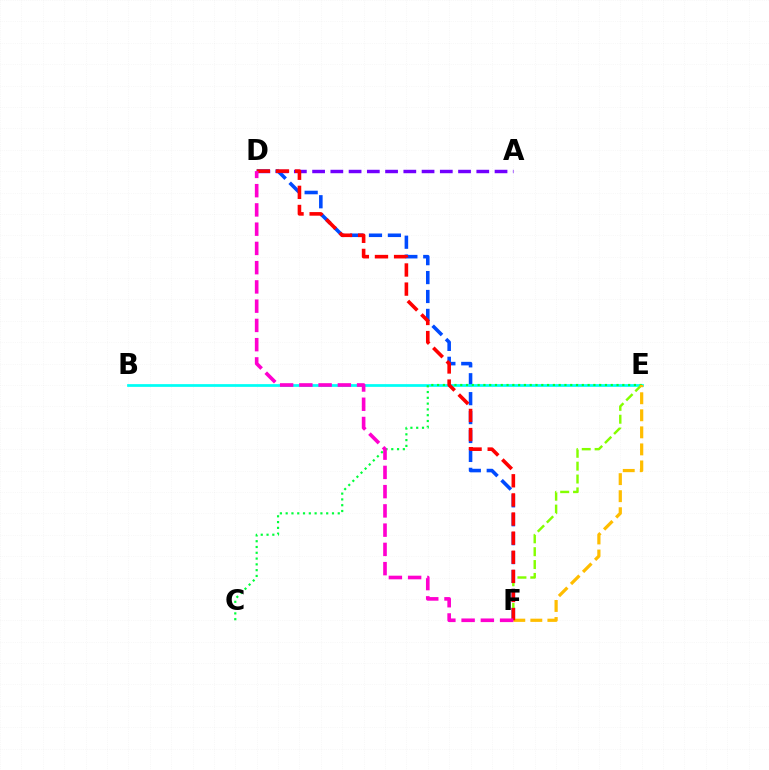{('A', 'D'): [{'color': '#7200ff', 'line_style': 'dashed', 'thickness': 2.48}], ('D', 'F'): [{'color': '#004bff', 'line_style': 'dashed', 'thickness': 2.57}, {'color': '#ff0000', 'line_style': 'dashed', 'thickness': 2.6}, {'color': '#ff00cf', 'line_style': 'dashed', 'thickness': 2.62}], ('B', 'E'): [{'color': '#00fff6', 'line_style': 'solid', 'thickness': 1.97}], ('C', 'E'): [{'color': '#00ff39', 'line_style': 'dotted', 'thickness': 1.57}], ('E', 'F'): [{'color': '#84ff00', 'line_style': 'dashed', 'thickness': 1.75}, {'color': '#ffbd00', 'line_style': 'dashed', 'thickness': 2.32}]}